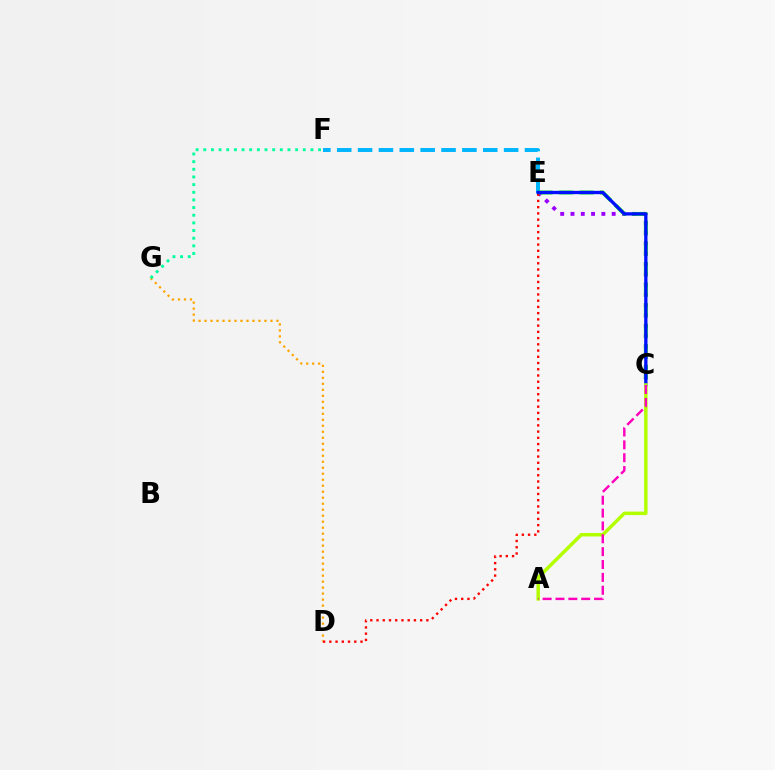{('E', 'F'): [{'color': '#00b5ff', 'line_style': 'dashed', 'thickness': 2.83}], ('D', 'G'): [{'color': '#ffa500', 'line_style': 'dotted', 'thickness': 1.63}], ('C', 'E'): [{'color': '#9b00ff', 'line_style': 'dotted', 'thickness': 2.8}, {'color': '#08ff00', 'line_style': 'dashed', 'thickness': 2.8}, {'color': '#0010ff', 'line_style': 'solid', 'thickness': 2.39}], ('D', 'E'): [{'color': '#ff0000', 'line_style': 'dotted', 'thickness': 1.69}], ('A', 'C'): [{'color': '#b3ff00', 'line_style': 'solid', 'thickness': 2.5}, {'color': '#ff00bd', 'line_style': 'dashed', 'thickness': 1.75}], ('F', 'G'): [{'color': '#00ff9d', 'line_style': 'dotted', 'thickness': 2.08}]}